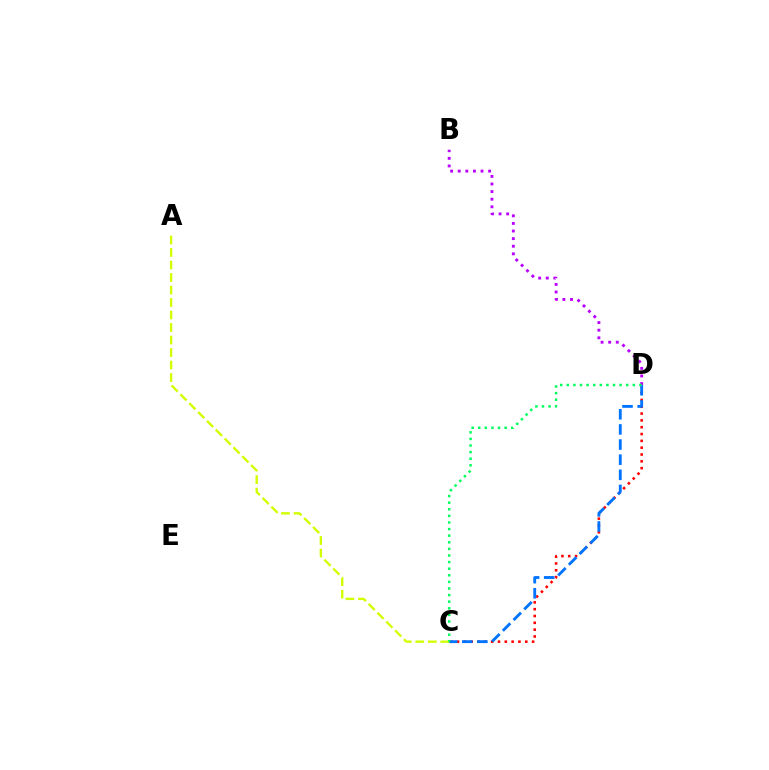{('B', 'D'): [{'color': '#b900ff', 'line_style': 'dotted', 'thickness': 2.07}], ('C', 'D'): [{'color': '#ff0000', 'line_style': 'dotted', 'thickness': 1.85}, {'color': '#0074ff', 'line_style': 'dashed', 'thickness': 2.06}, {'color': '#00ff5c', 'line_style': 'dotted', 'thickness': 1.79}], ('A', 'C'): [{'color': '#d1ff00', 'line_style': 'dashed', 'thickness': 1.7}]}